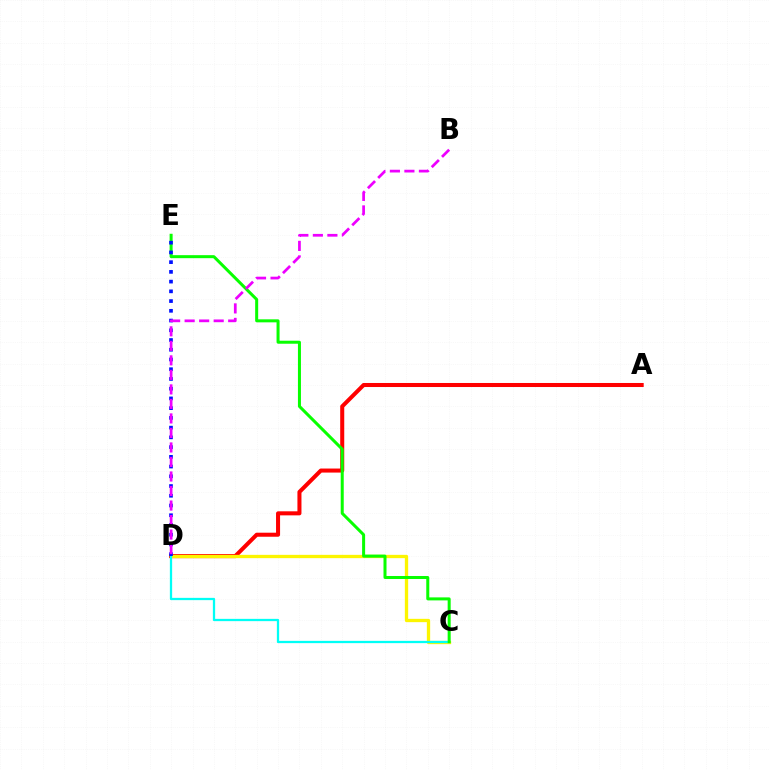{('A', 'D'): [{'color': '#ff0000', 'line_style': 'solid', 'thickness': 2.91}], ('C', 'D'): [{'color': '#fcf500', 'line_style': 'solid', 'thickness': 2.39}, {'color': '#00fff6', 'line_style': 'solid', 'thickness': 1.64}], ('C', 'E'): [{'color': '#08ff00', 'line_style': 'solid', 'thickness': 2.17}], ('D', 'E'): [{'color': '#0010ff', 'line_style': 'dotted', 'thickness': 2.64}], ('B', 'D'): [{'color': '#ee00ff', 'line_style': 'dashed', 'thickness': 1.97}]}